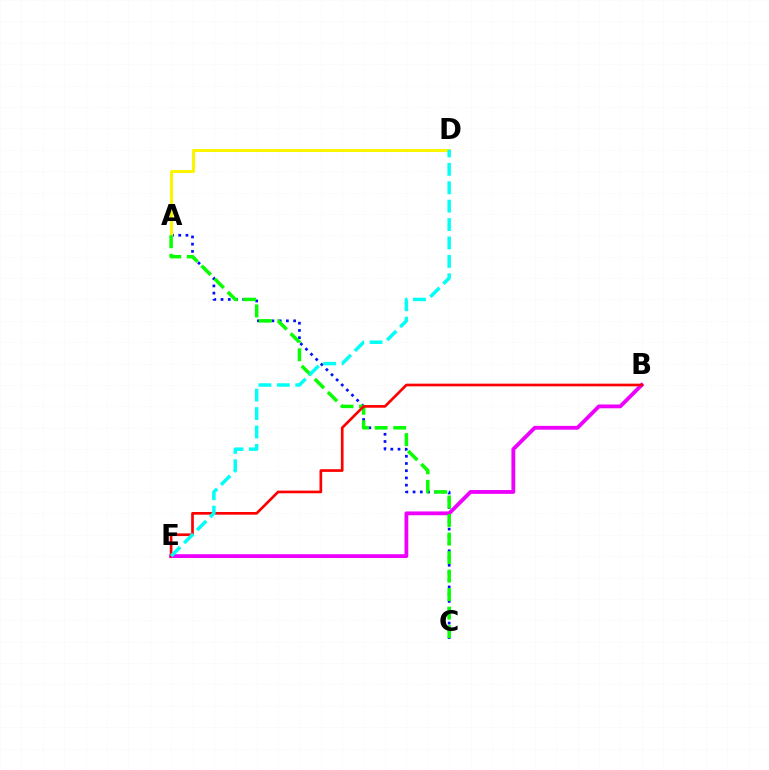{('A', 'C'): [{'color': '#0010ff', 'line_style': 'dotted', 'thickness': 1.96}, {'color': '#08ff00', 'line_style': 'dashed', 'thickness': 2.52}], ('A', 'D'): [{'color': '#fcf500', 'line_style': 'solid', 'thickness': 2.17}], ('B', 'E'): [{'color': '#ee00ff', 'line_style': 'solid', 'thickness': 2.75}, {'color': '#ff0000', 'line_style': 'solid', 'thickness': 1.93}], ('D', 'E'): [{'color': '#00fff6', 'line_style': 'dashed', 'thickness': 2.5}]}